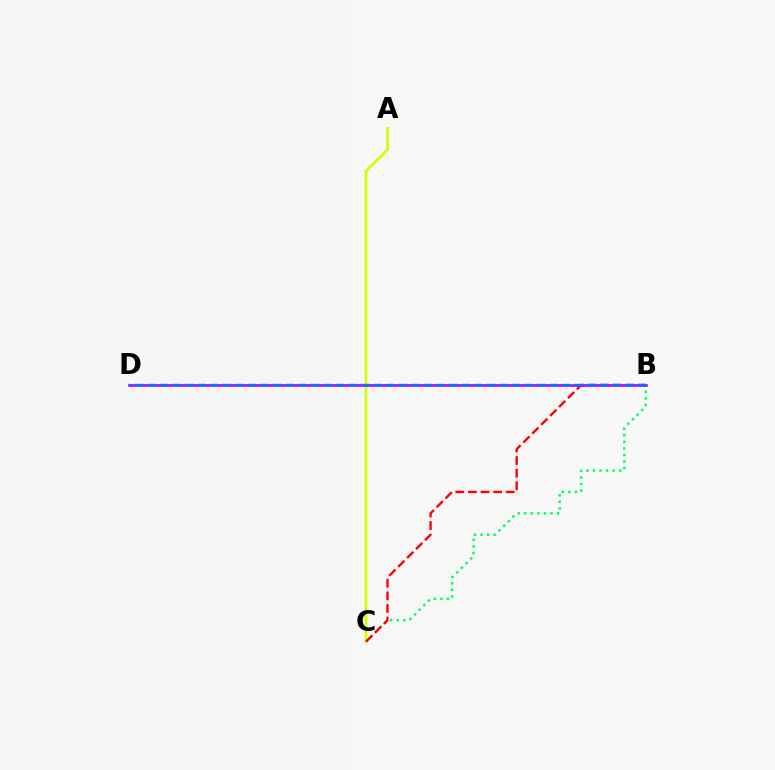{('A', 'C'): [{'color': '#d1ff00', 'line_style': 'solid', 'thickness': 1.97}], ('B', 'C'): [{'color': '#00ff5c', 'line_style': 'dotted', 'thickness': 1.78}, {'color': '#ff0000', 'line_style': 'dashed', 'thickness': 1.71}], ('B', 'D'): [{'color': '#b900ff', 'line_style': 'solid', 'thickness': 1.88}, {'color': '#0074ff', 'line_style': 'dashed', 'thickness': 1.71}]}